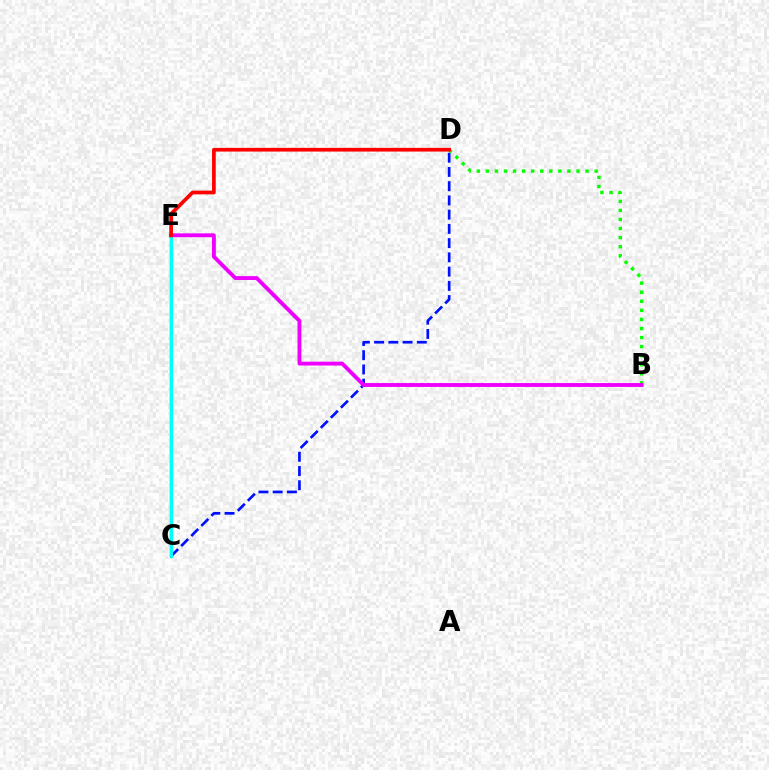{('C', 'D'): [{'color': '#0010ff', 'line_style': 'dashed', 'thickness': 1.93}], ('B', 'D'): [{'color': '#08ff00', 'line_style': 'dotted', 'thickness': 2.46}], ('C', 'E'): [{'color': '#fcf500', 'line_style': 'solid', 'thickness': 2.71}, {'color': '#00fff6', 'line_style': 'solid', 'thickness': 2.27}], ('B', 'E'): [{'color': '#ee00ff', 'line_style': 'solid', 'thickness': 2.78}], ('D', 'E'): [{'color': '#ff0000', 'line_style': 'solid', 'thickness': 2.66}]}